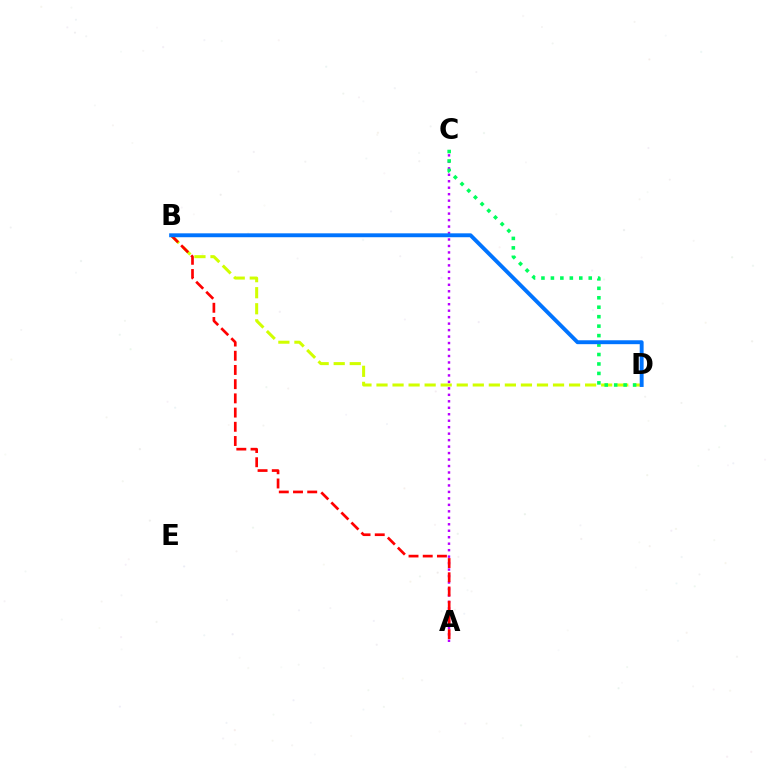{('B', 'D'): [{'color': '#d1ff00', 'line_style': 'dashed', 'thickness': 2.18}, {'color': '#0074ff', 'line_style': 'solid', 'thickness': 2.81}], ('A', 'C'): [{'color': '#b900ff', 'line_style': 'dotted', 'thickness': 1.76}], ('A', 'B'): [{'color': '#ff0000', 'line_style': 'dashed', 'thickness': 1.93}], ('C', 'D'): [{'color': '#00ff5c', 'line_style': 'dotted', 'thickness': 2.57}]}